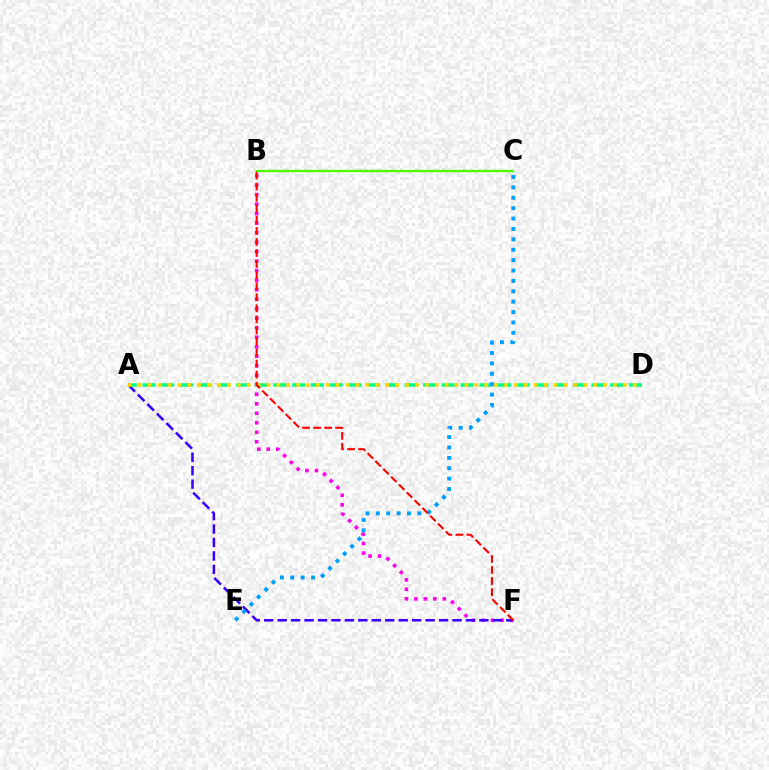{('B', 'F'): [{'color': '#ff00ed', 'line_style': 'dotted', 'thickness': 2.58}, {'color': '#ff0000', 'line_style': 'dashed', 'thickness': 1.5}], ('A', 'D'): [{'color': '#00ff86', 'line_style': 'dashed', 'thickness': 2.54}, {'color': '#ffd500', 'line_style': 'dotted', 'thickness': 2.69}], ('A', 'F'): [{'color': '#3700ff', 'line_style': 'dashed', 'thickness': 1.83}], ('C', 'E'): [{'color': '#009eff', 'line_style': 'dotted', 'thickness': 2.82}], ('B', 'C'): [{'color': '#4fff00', 'line_style': 'solid', 'thickness': 1.71}]}